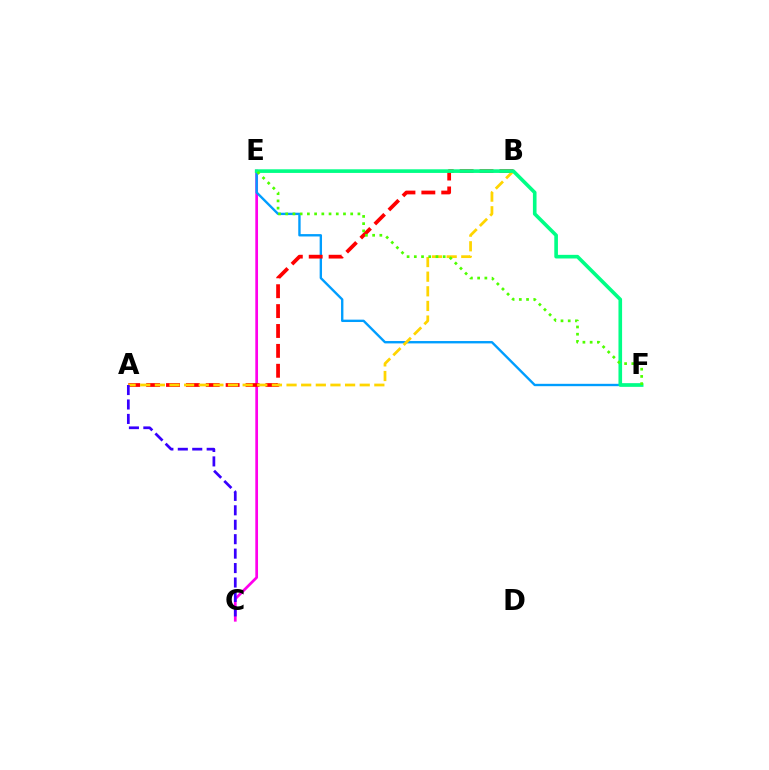{('C', 'E'): [{'color': '#ff00ed', 'line_style': 'solid', 'thickness': 1.95}], ('E', 'F'): [{'color': '#009eff', 'line_style': 'solid', 'thickness': 1.71}, {'color': '#00ff86', 'line_style': 'solid', 'thickness': 2.61}, {'color': '#4fff00', 'line_style': 'dotted', 'thickness': 1.96}], ('A', 'B'): [{'color': '#ff0000', 'line_style': 'dashed', 'thickness': 2.7}, {'color': '#ffd500', 'line_style': 'dashed', 'thickness': 1.99}], ('A', 'C'): [{'color': '#3700ff', 'line_style': 'dashed', 'thickness': 1.96}]}